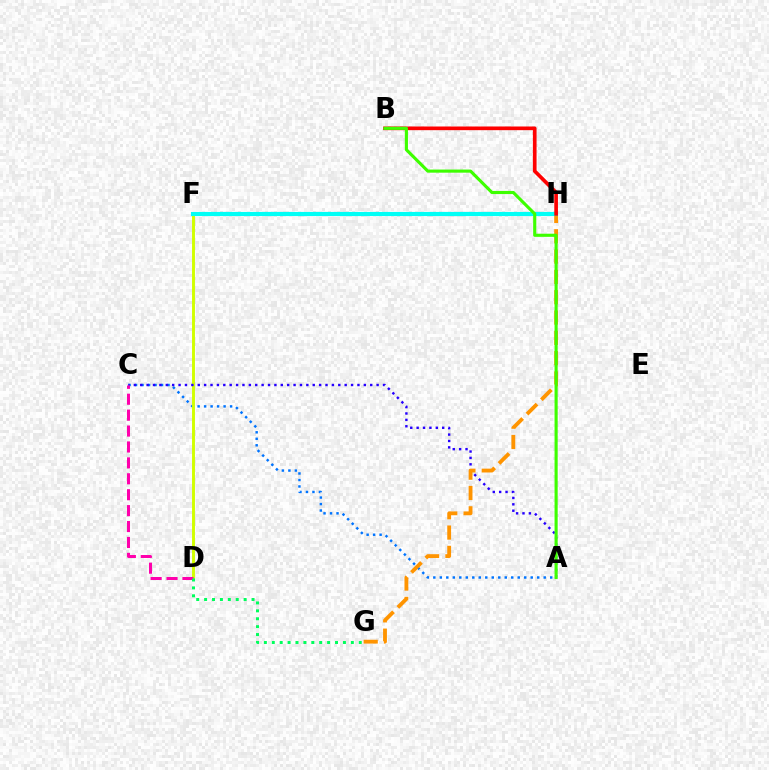{('A', 'C'): [{'color': '#0074ff', 'line_style': 'dotted', 'thickness': 1.76}, {'color': '#2500ff', 'line_style': 'dotted', 'thickness': 1.74}], ('D', 'F'): [{'color': '#d1ff00', 'line_style': 'solid', 'thickness': 2.11}], ('F', 'H'): [{'color': '#b900ff', 'line_style': 'dotted', 'thickness': 2.91}, {'color': '#00fff6', 'line_style': 'solid', 'thickness': 2.97}], ('C', 'D'): [{'color': '#ff00ac', 'line_style': 'dashed', 'thickness': 2.16}], ('G', 'H'): [{'color': '#ff9400', 'line_style': 'dashed', 'thickness': 2.76}], ('D', 'G'): [{'color': '#00ff5c', 'line_style': 'dotted', 'thickness': 2.15}], ('B', 'H'): [{'color': '#ff0000', 'line_style': 'solid', 'thickness': 2.64}], ('A', 'B'): [{'color': '#3dff00', 'line_style': 'solid', 'thickness': 2.25}]}